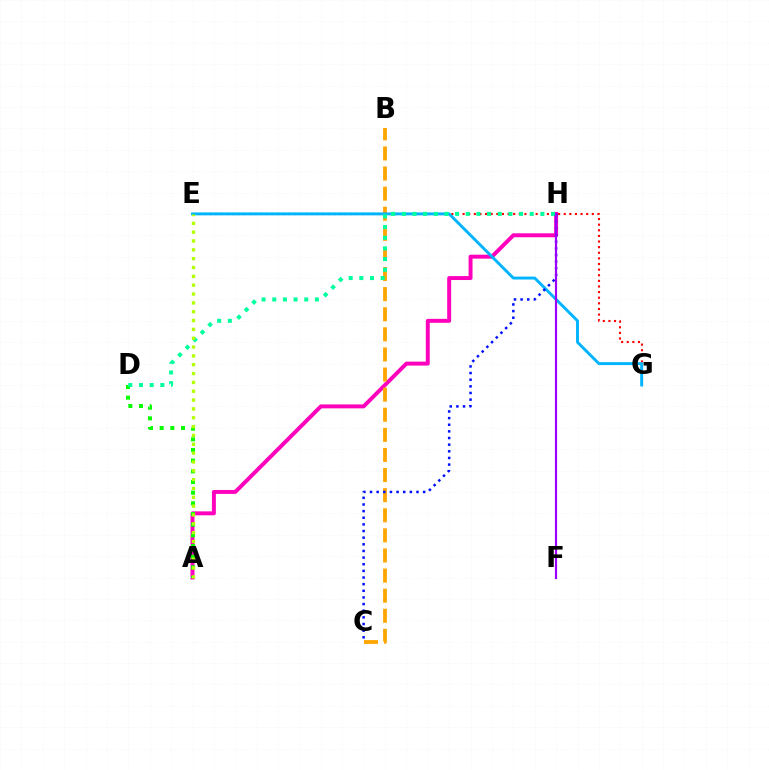{('E', 'G'): [{'color': '#ff0000', 'line_style': 'dotted', 'thickness': 1.53}, {'color': '#00b5ff', 'line_style': 'solid', 'thickness': 2.09}], ('A', 'H'): [{'color': '#ff00bd', 'line_style': 'solid', 'thickness': 2.84}], ('A', 'D'): [{'color': '#08ff00', 'line_style': 'dotted', 'thickness': 2.9}], ('B', 'C'): [{'color': '#ffa500', 'line_style': 'dashed', 'thickness': 2.73}], ('D', 'H'): [{'color': '#00ff9d', 'line_style': 'dotted', 'thickness': 2.9}], ('C', 'H'): [{'color': '#0010ff', 'line_style': 'dotted', 'thickness': 1.8}], ('A', 'E'): [{'color': '#b3ff00', 'line_style': 'dotted', 'thickness': 2.4}], ('F', 'H'): [{'color': '#9b00ff', 'line_style': 'solid', 'thickness': 1.57}]}